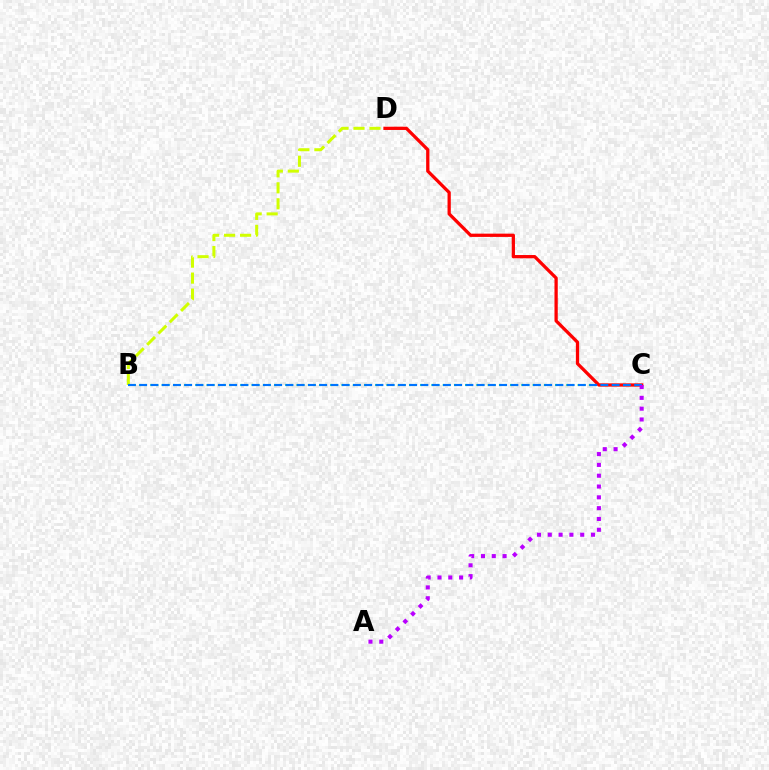{('B', 'C'): [{'color': '#00ff5c', 'line_style': 'dotted', 'thickness': 1.53}, {'color': '#0074ff', 'line_style': 'dashed', 'thickness': 1.53}], ('B', 'D'): [{'color': '#d1ff00', 'line_style': 'dashed', 'thickness': 2.17}], ('C', 'D'): [{'color': '#ff0000', 'line_style': 'solid', 'thickness': 2.35}], ('A', 'C'): [{'color': '#b900ff', 'line_style': 'dotted', 'thickness': 2.94}]}